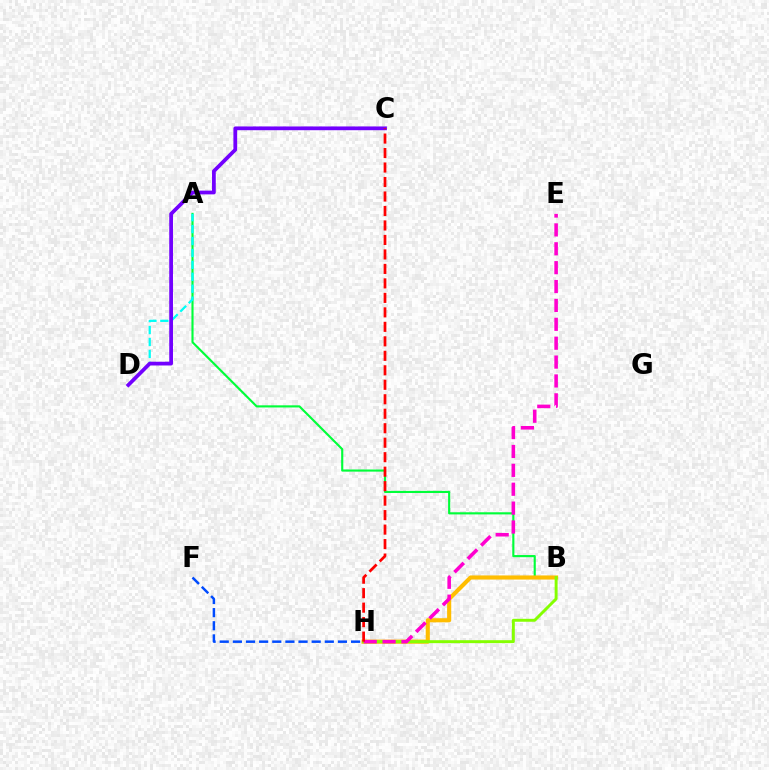{('A', 'B'): [{'color': '#00ff39', 'line_style': 'solid', 'thickness': 1.54}], ('F', 'H'): [{'color': '#004bff', 'line_style': 'dashed', 'thickness': 1.78}], ('A', 'D'): [{'color': '#00fff6', 'line_style': 'dashed', 'thickness': 1.62}], ('C', 'D'): [{'color': '#7200ff', 'line_style': 'solid', 'thickness': 2.7}], ('B', 'H'): [{'color': '#ffbd00', 'line_style': 'solid', 'thickness': 2.97}, {'color': '#84ff00', 'line_style': 'solid', 'thickness': 2.11}], ('E', 'H'): [{'color': '#ff00cf', 'line_style': 'dashed', 'thickness': 2.56}], ('C', 'H'): [{'color': '#ff0000', 'line_style': 'dashed', 'thickness': 1.97}]}